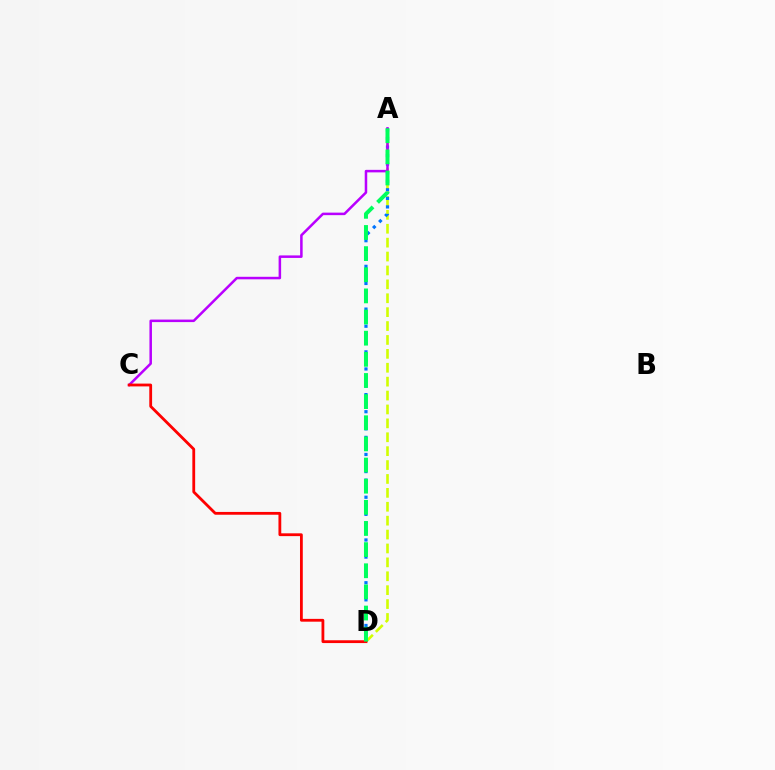{('A', 'D'): [{'color': '#d1ff00', 'line_style': 'dashed', 'thickness': 1.89}, {'color': '#0074ff', 'line_style': 'dotted', 'thickness': 2.32}, {'color': '#00ff5c', 'line_style': 'dashed', 'thickness': 2.87}], ('A', 'C'): [{'color': '#b900ff', 'line_style': 'solid', 'thickness': 1.81}], ('C', 'D'): [{'color': '#ff0000', 'line_style': 'solid', 'thickness': 2.02}]}